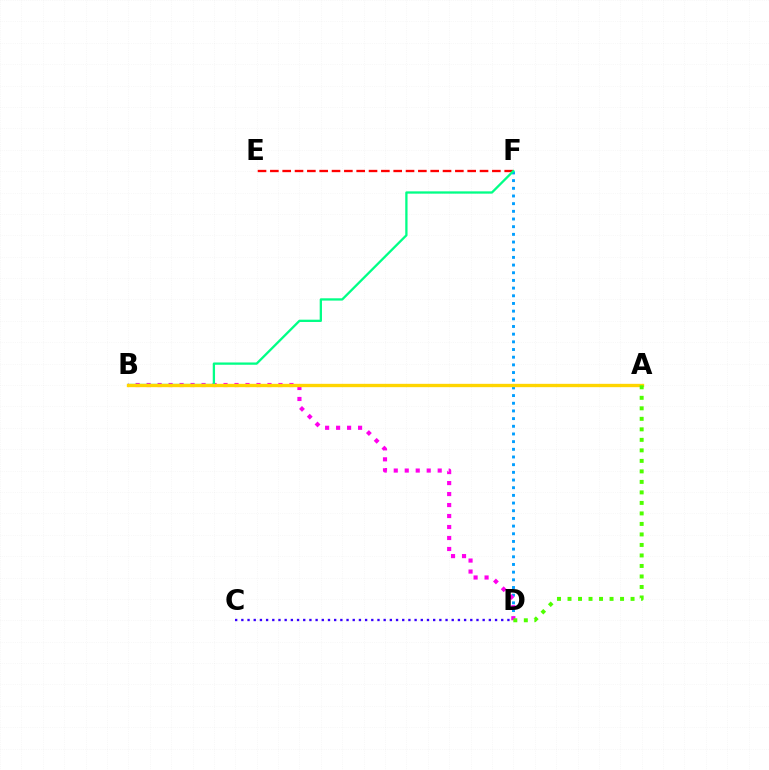{('D', 'F'): [{'color': '#009eff', 'line_style': 'dotted', 'thickness': 2.09}], ('E', 'F'): [{'color': '#ff0000', 'line_style': 'dashed', 'thickness': 1.68}], ('B', 'D'): [{'color': '#ff00ed', 'line_style': 'dotted', 'thickness': 2.99}], ('B', 'F'): [{'color': '#00ff86', 'line_style': 'solid', 'thickness': 1.65}], ('A', 'B'): [{'color': '#ffd500', 'line_style': 'solid', 'thickness': 2.41}], ('C', 'D'): [{'color': '#3700ff', 'line_style': 'dotted', 'thickness': 1.68}], ('A', 'D'): [{'color': '#4fff00', 'line_style': 'dotted', 'thickness': 2.86}]}